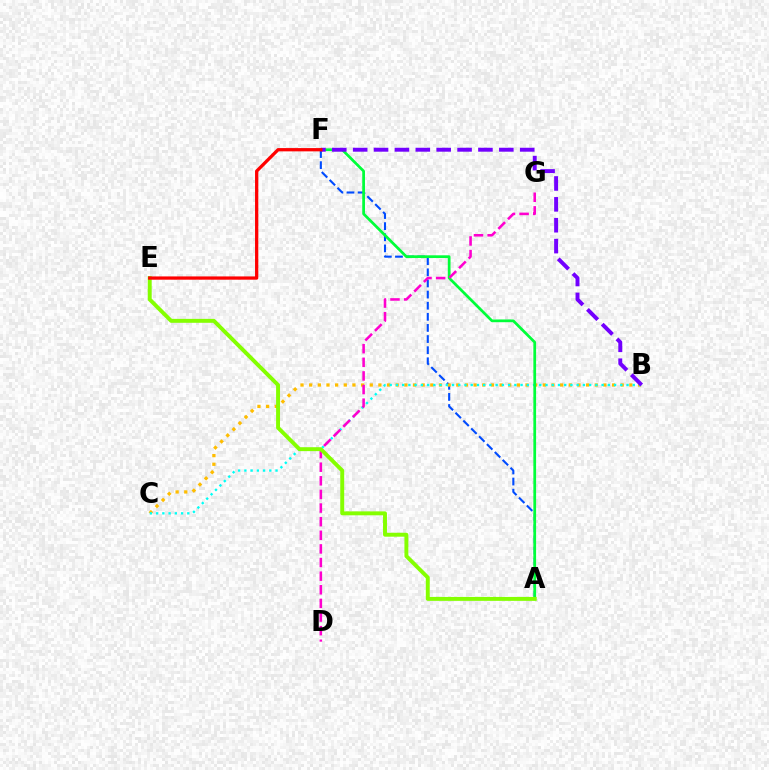{('A', 'F'): [{'color': '#004bff', 'line_style': 'dashed', 'thickness': 1.51}, {'color': '#00ff39', 'line_style': 'solid', 'thickness': 1.97}], ('B', 'C'): [{'color': '#ffbd00', 'line_style': 'dotted', 'thickness': 2.35}, {'color': '#00fff6', 'line_style': 'dotted', 'thickness': 1.69}], ('B', 'F'): [{'color': '#7200ff', 'line_style': 'dashed', 'thickness': 2.84}], ('D', 'G'): [{'color': '#ff00cf', 'line_style': 'dashed', 'thickness': 1.85}], ('A', 'E'): [{'color': '#84ff00', 'line_style': 'solid', 'thickness': 2.83}], ('E', 'F'): [{'color': '#ff0000', 'line_style': 'solid', 'thickness': 2.35}]}